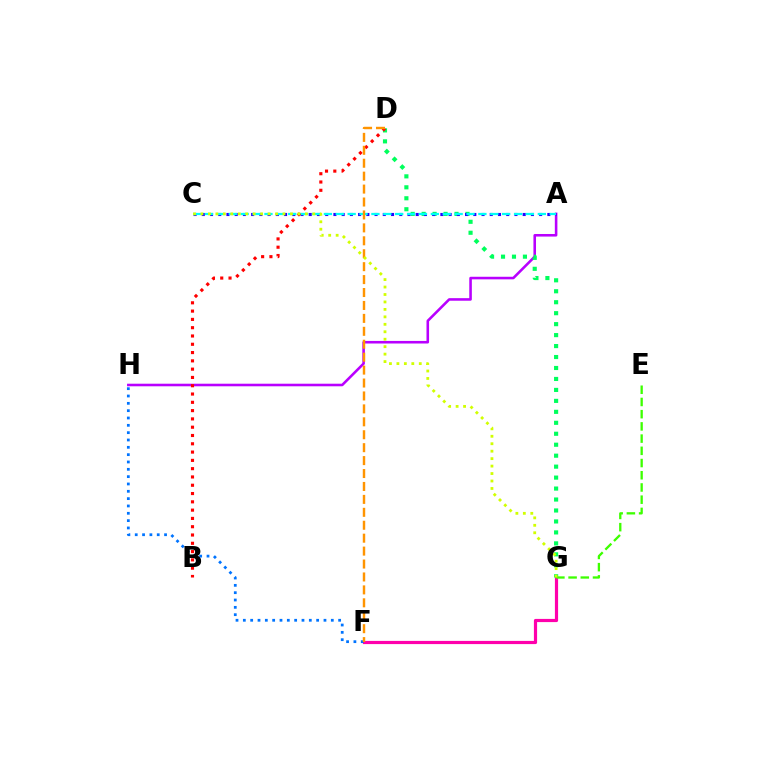{('A', 'H'): [{'color': '#b900ff', 'line_style': 'solid', 'thickness': 1.85}], ('F', 'G'): [{'color': '#ff00ac', 'line_style': 'solid', 'thickness': 2.29}], ('D', 'G'): [{'color': '#00ff5c', 'line_style': 'dotted', 'thickness': 2.98}], ('A', 'C'): [{'color': '#2500ff', 'line_style': 'dotted', 'thickness': 2.24}, {'color': '#00fff6', 'line_style': 'dashed', 'thickness': 1.61}], ('F', 'H'): [{'color': '#0074ff', 'line_style': 'dotted', 'thickness': 1.99}], ('B', 'D'): [{'color': '#ff0000', 'line_style': 'dotted', 'thickness': 2.25}], ('E', 'G'): [{'color': '#3dff00', 'line_style': 'dashed', 'thickness': 1.66}], ('D', 'F'): [{'color': '#ff9400', 'line_style': 'dashed', 'thickness': 1.76}], ('C', 'G'): [{'color': '#d1ff00', 'line_style': 'dotted', 'thickness': 2.03}]}